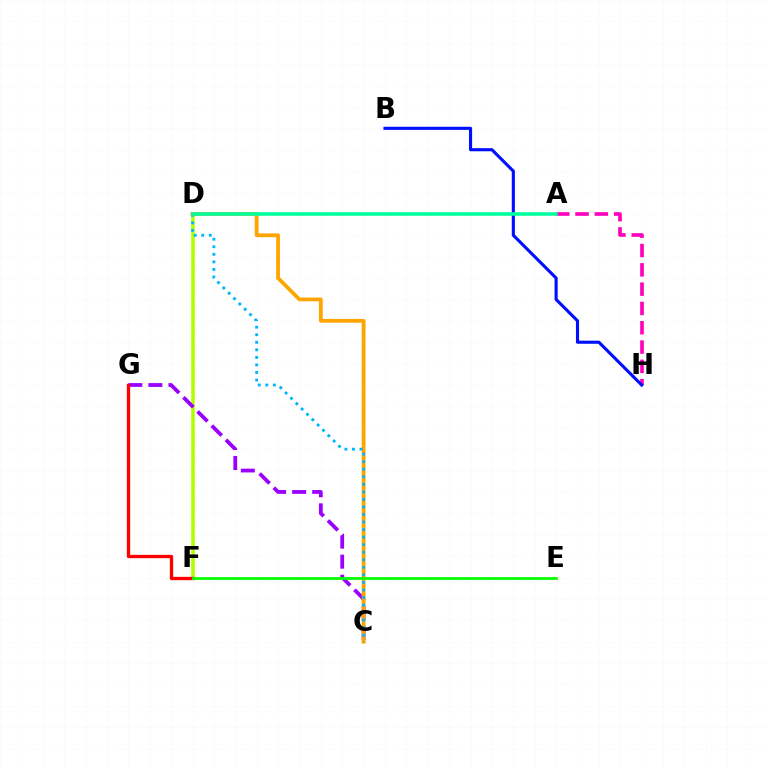{('A', 'H'): [{'color': '#ff00bd', 'line_style': 'dashed', 'thickness': 2.62}], ('D', 'F'): [{'color': '#b3ff00', 'line_style': 'solid', 'thickness': 2.6}], ('B', 'H'): [{'color': '#0010ff', 'line_style': 'solid', 'thickness': 2.24}], ('C', 'G'): [{'color': '#9b00ff', 'line_style': 'dashed', 'thickness': 2.72}], ('F', 'G'): [{'color': '#ff0000', 'line_style': 'solid', 'thickness': 2.38}], ('C', 'D'): [{'color': '#ffa500', 'line_style': 'solid', 'thickness': 2.75}, {'color': '#00b5ff', 'line_style': 'dotted', 'thickness': 2.05}], ('E', 'F'): [{'color': '#08ff00', 'line_style': 'solid', 'thickness': 2.01}], ('A', 'D'): [{'color': '#00ff9d', 'line_style': 'solid', 'thickness': 2.57}]}